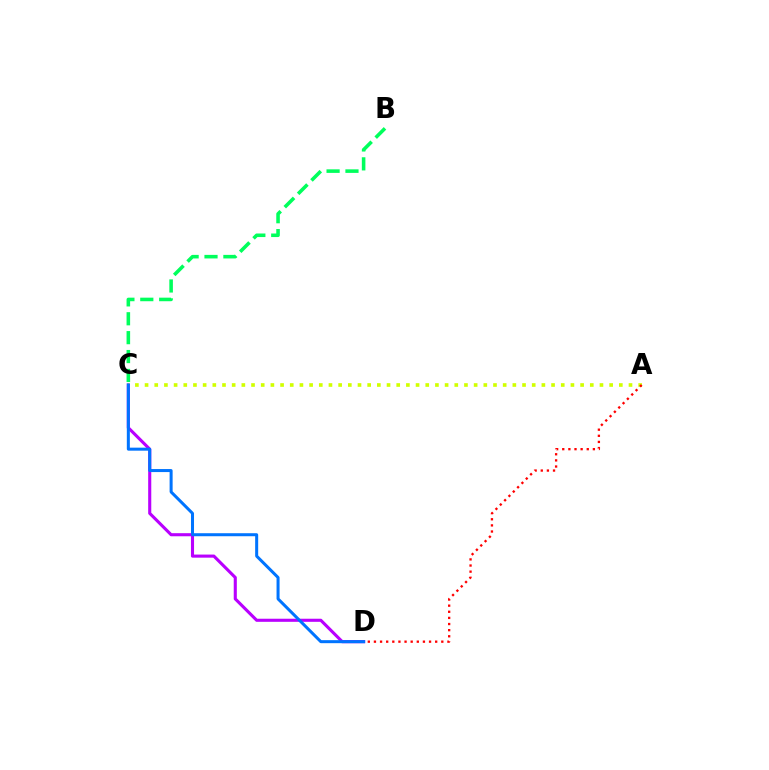{('C', 'D'): [{'color': '#b900ff', 'line_style': 'solid', 'thickness': 2.23}, {'color': '#0074ff', 'line_style': 'solid', 'thickness': 2.17}], ('A', 'C'): [{'color': '#d1ff00', 'line_style': 'dotted', 'thickness': 2.63}], ('B', 'C'): [{'color': '#00ff5c', 'line_style': 'dashed', 'thickness': 2.57}], ('A', 'D'): [{'color': '#ff0000', 'line_style': 'dotted', 'thickness': 1.66}]}